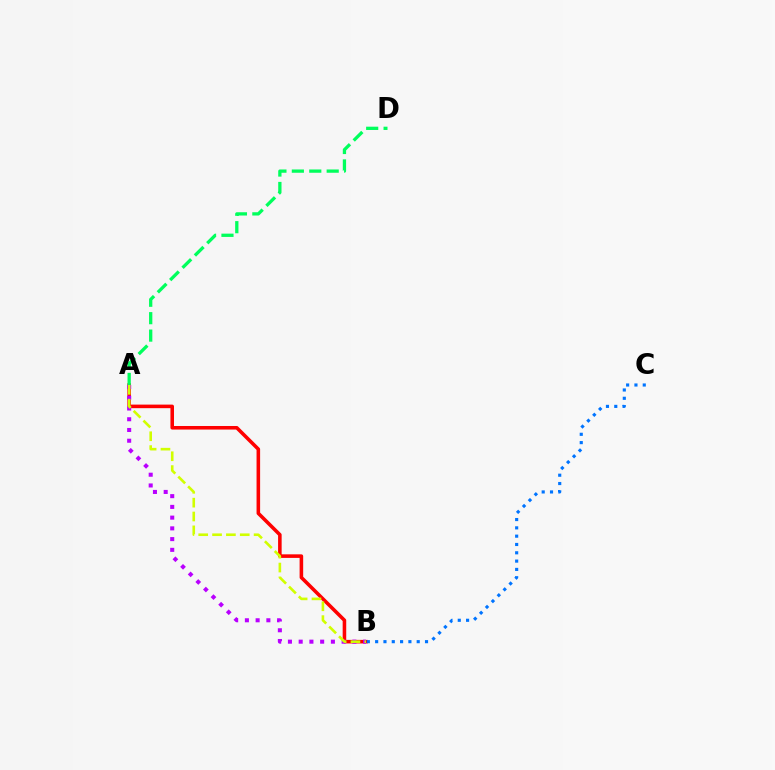{('A', 'B'): [{'color': '#ff0000', 'line_style': 'solid', 'thickness': 2.57}, {'color': '#b900ff', 'line_style': 'dotted', 'thickness': 2.92}, {'color': '#d1ff00', 'line_style': 'dashed', 'thickness': 1.88}], ('B', 'C'): [{'color': '#0074ff', 'line_style': 'dotted', 'thickness': 2.26}], ('A', 'D'): [{'color': '#00ff5c', 'line_style': 'dashed', 'thickness': 2.37}]}